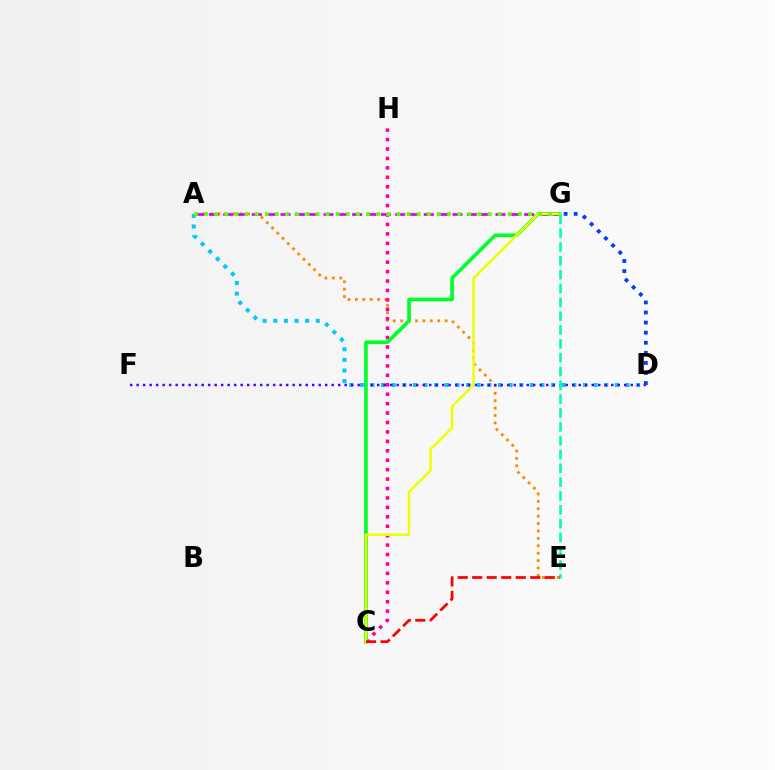{('A', 'E'): [{'color': '#ff8800', 'line_style': 'dotted', 'thickness': 2.01}], ('A', 'D'): [{'color': '#00c7ff', 'line_style': 'dotted', 'thickness': 2.89}], ('D', 'F'): [{'color': '#4f00ff', 'line_style': 'dotted', 'thickness': 1.77}], ('C', 'H'): [{'color': '#ff00a0', 'line_style': 'dotted', 'thickness': 2.56}], ('C', 'G'): [{'color': '#00ff27', 'line_style': 'solid', 'thickness': 2.61}, {'color': '#eeff00', 'line_style': 'solid', 'thickness': 1.8}], ('A', 'G'): [{'color': '#d600ff', 'line_style': 'dashed', 'thickness': 1.95}, {'color': '#66ff00', 'line_style': 'dotted', 'thickness': 2.75}], ('E', 'G'): [{'color': '#00ffaf', 'line_style': 'dashed', 'thickness': 1.88}], ('C', 'E'): [{'color': '#ff0000', 'line_style': 'dashed', 'thickness': 1.97}], ('D', 'G'): [{'color': '#003fff', 'line_style': 'dotted', 'thickness': 2.74}]}